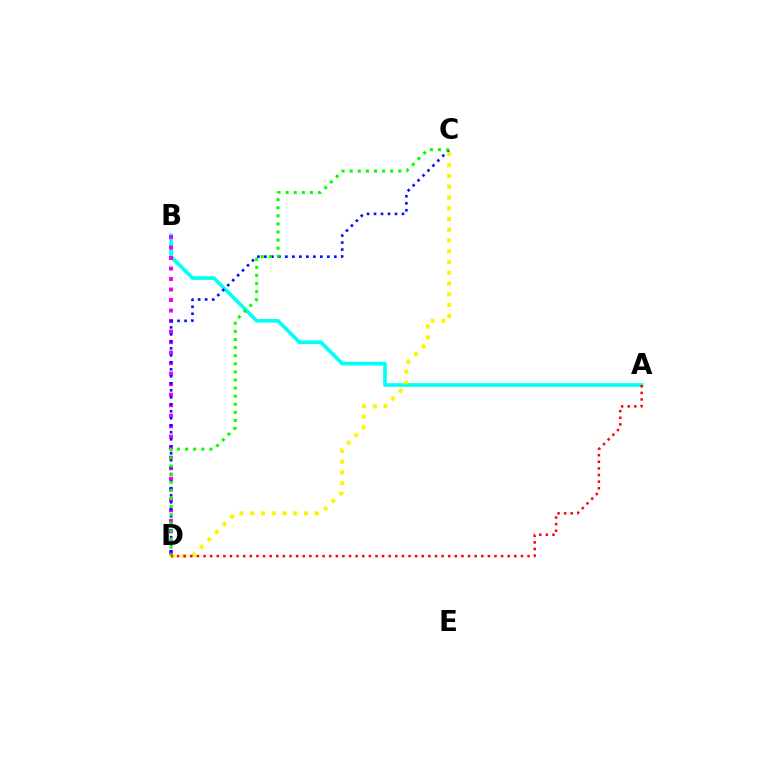{('A', 'B'): [{'color': '#00fff6', 'line_style': 'solid', 'thickness': 2.64}], ('B', 'D'): [{'color': '#ee00ff', 'line_style': 'dotted', 'thickness': 2.86}], ('C', 'D'): [{'color': '#fcf500', 'line_style': 'dotted', 'thickness': 2.92}, {'color': '#0010ff', 'line_style': 'dotted', 'thickness': 1.9}, {'color': '#08ff00', 'line_style': 'dotted', 'thickness': 2.2}], ('A', 'D'): [{'color': '#ff0000', 'line_style': 'dotted', 'thickness': 1.8}]}